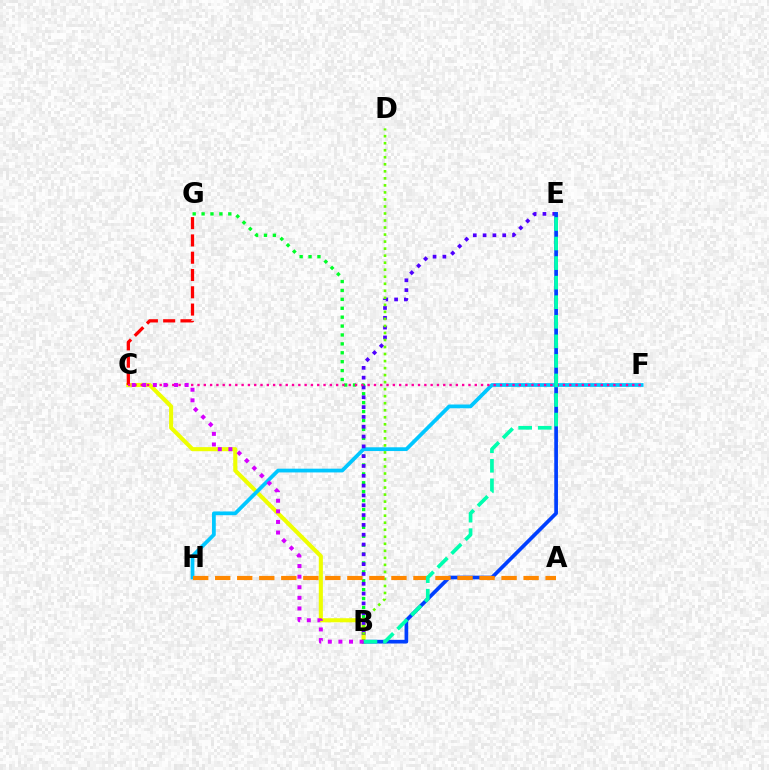{('B', 'G'): [{'color': '#00ff27', 'line_style': 'dotted', 'thickness': 2.42}], ('B', 'C'): [{'color': '#eeff00', 'line_style': 'solid', 'thickness': 2.94}, {'color': '#d600ff', 'line_style': 'dotted', 'thickness': 2.88}], ('C', 'G'): [{'color': '#ff0000', 'line_style': 'dashed', 'thickness': 2.35}], ('F', 'H'): [{'color': '#00c7ff', 'line_style': 'solid', 'thickness': 2.7}], ('B', 'E'): [{'color': '#4f00ff', 'line_style': 'dotted', 'thickness': 2.67}, {'color': '#003fff', 'line_style': 'solid', 'thickness': 2.66}, {'color': '#00ffaf', 'line_style': 'dashed', 'thickness': 2.66}], ('B', 'D'): [{'color': '#66ff00', 'line_style': 'dotted', 'thickness': 1.91}], ('C', 'F'): [{'color': '#ff00a0', 'line_style': 'dotted', 'thickness': 1.71}], ('A', 'H'): [{'color': '#ff8800', 'line_style': 'dashed', 'thickness': 2.99}]}